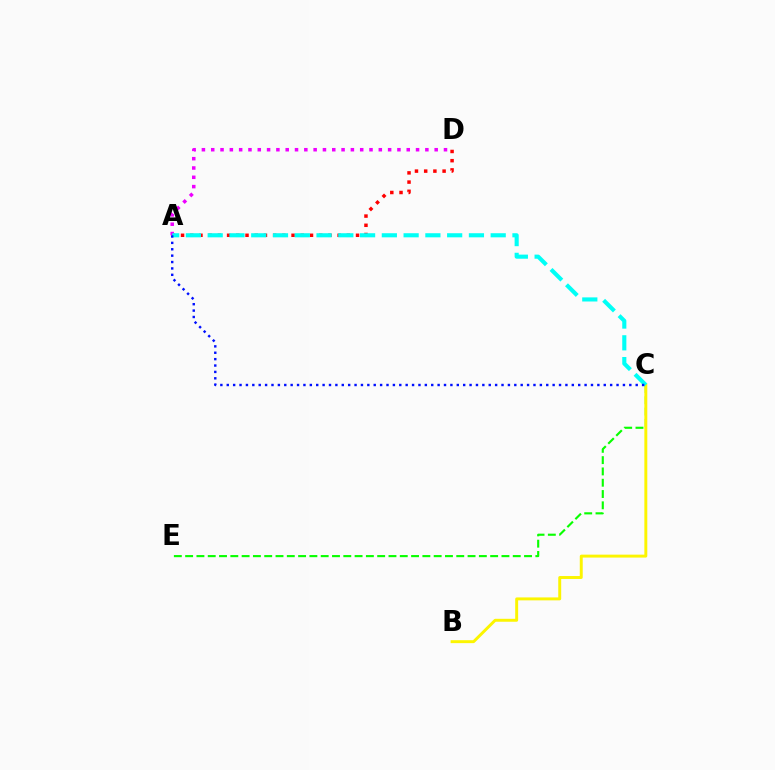{('A', 'D'): [{'color': '#ff0000', 'line_style': 'dotted', 'thickness': 2.5}, {'color': '#ee00ff', 'line_style': 'dotted', 'thickness': 2.53}], ('C', 'E'): [{'color': '#08ff00', 'line_style': 'dashed', 'thickness': 1.53}], ('B', 'C'): [{'color': '#fcf500', 'line_style': 'solid', 'thickness': 2.11}], ('A', 'C'): [{'color': '#00fff6', 'line_style': 'dashed', 'thickness': 2.96}, {'color': '#0010ff', 'line_style': 'dotted', 'thickness': 1.74}]}